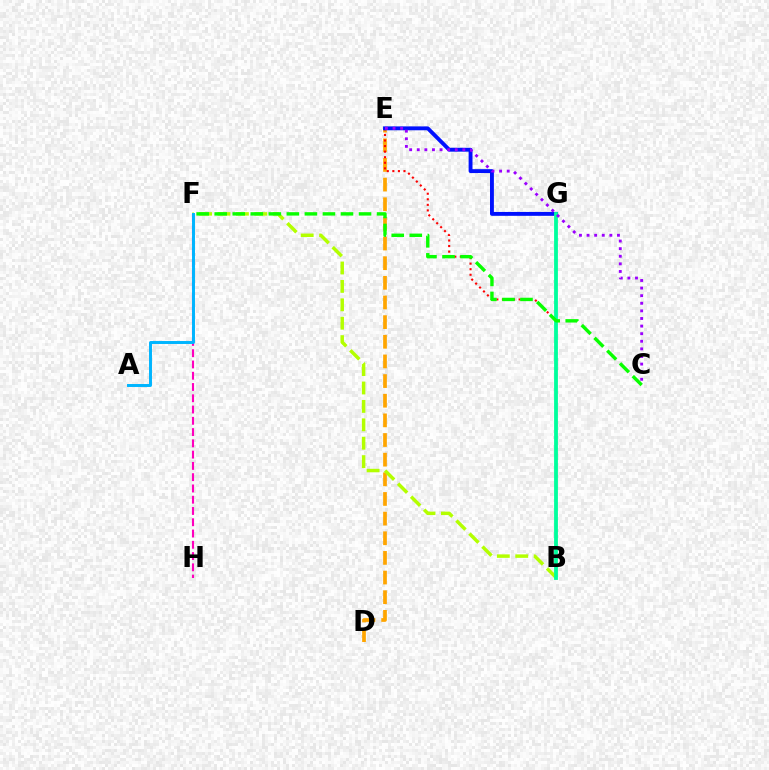{('D', 'E'): [{'color': '#ffa500', 'line_style': 'dashed', 'thickness': 2.67}], ('B', 'E'): [{'color': '#ff0000', 'line_style': 'dotted', 'thickness': 1.51}], ('B', 'F'): [{'color': '#b3ff00', 'line_style': 'dashed', 'thickness': 2.5}], ('E', 'G'): [{'color': '#0010ff', 'line_style': 'solid', 'thickness': 2.79}], ('B', 'G'): [{'color': '#00ff9d', 'line_style': 'solid', 'thickness': 2.74}], ('F', 'H'): [{'color': '#ff00bd', 'line_style': 'dashed', 'thickness': 1.53}], ('C', 'E'): [{'color': '#9b00ff', 'line_style': 'dotted', 'thickness': 2.07}], ('A', 'F'): [{'color': '#00b5ff', 'line_style': 'solid', 'thickness': 2.13}], ('C', 'F'): [{'color': '#08ff00', 'line_style': 'dashed', 'thickness': 2.45}]}